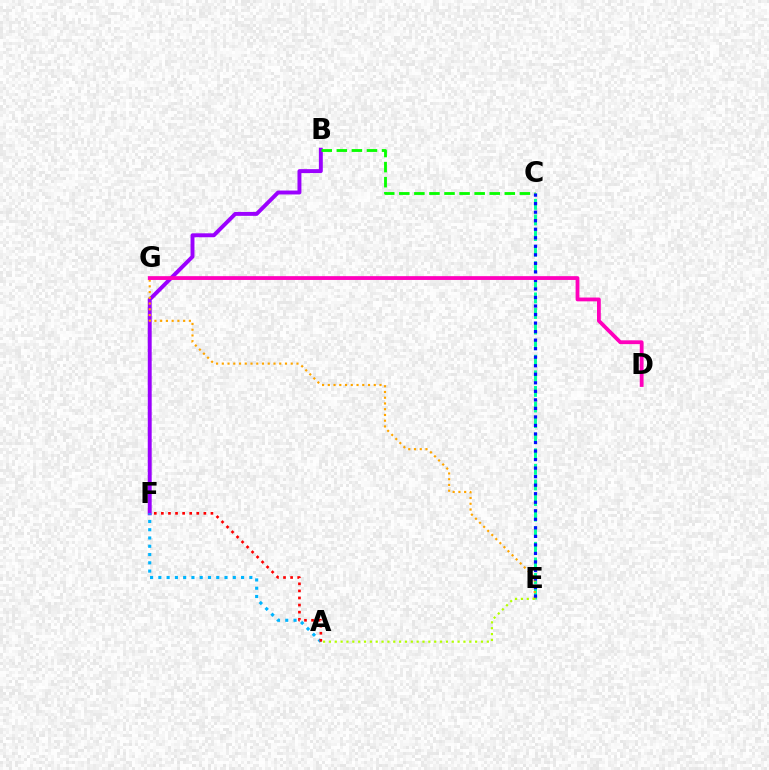{('C', 'E'): [{'color': '#00ff9d', 'line_style': 'dashed', 'thickness': 2.12}, {'color': '#0010ff', 'line_style': 'dotted', 'thickness': 2.32}], ('B', 'F'): [{'color': '#9b00ff', 'line_style': 'solid', 'thickness': 2.82}], ('A', 'F'): [{'color': '#00b5ff', 'line_style': 'dotted', 'thickness': 2.25}, {'color': '#ff0000', 'line_style': 'dotted', 'thickness': 1.92}], ('B', 'C'): [{'color': '#08ff00', 'line_style': 'dashed', 'thickness': 2.05}], ('E', 'G'): [{'color': '#ffa500', 'line_style': 'dotted', 'thickness': 1.56}], ('A', 'E'): [{'color': '#b3ff00', 'line_style': 'dotted', 'thickness': 1.59}], ('D', 'G'): [{'color': '#ff00bd', 'line_style': 'solid', 'thickness': 2.74}]}